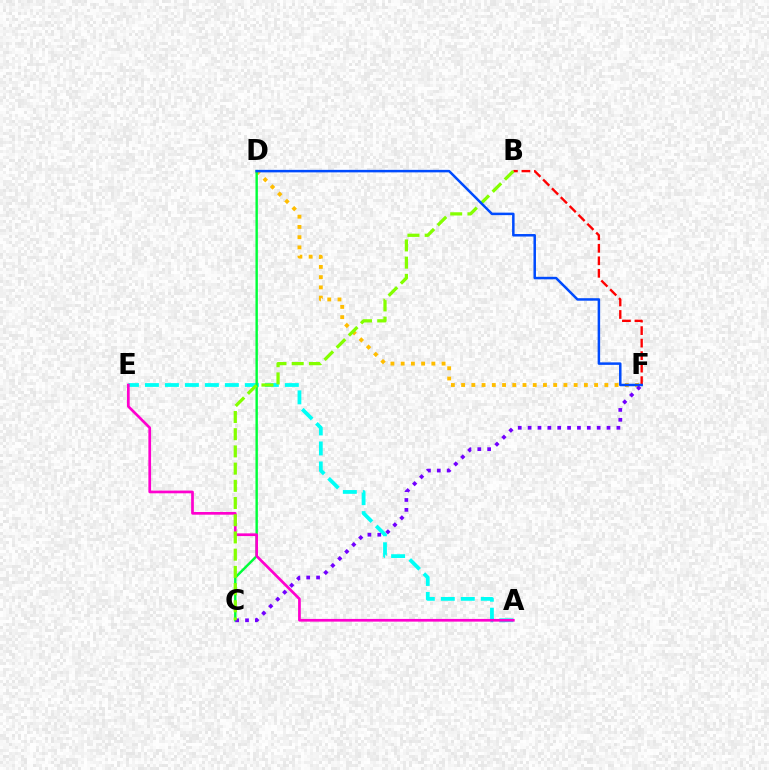{('D', 'F'): [{'color': '#ffbd00', 'line_style': 'dotted', 'thickness': 2.78}, {'color': '#004bff', 'line_style': 'solid', 'thickness': 1.8}], ('A', 'E'): [{'color': '#00fff6', 'line_style': 'dashed', 'thickness': 2.71}, {'color': '#ff00cf', 'line_style': 'solid', 'thickness': 1.95}], ('C', 'D'): [{'color': '#00ff39', 'line_style': 'solid', 'thickness': 1.73}], ('B', 'F'): [{'color': '#ff0000', 'line_style': 'dashed', 'thickness': 1.7}], ('C', 'F'): [{'color': '#7200ff', 'line_style': 'dotted', 'thickness': 2.68}], ('B', 'C'): [{'color': '#84ff00', 'line_style': 'dashed', 'thickness': 2.34}]}